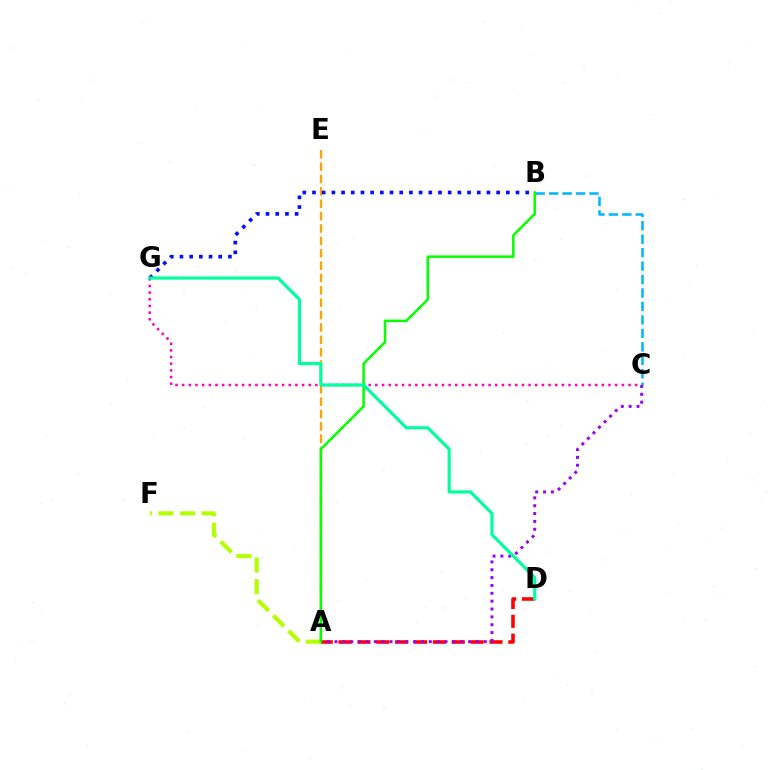{('A', 'E'): [{'color': '#ffa500', 'line_style': 'dashed', 'thickness': 1.68}], ('B', 'G'): [{'color': '#0010ff', 'line_style': 'dotted', 'thickness': 2.63}], ('C', 'G'): [{'color': '#ff00bd', 'line_style': 'dotted', 'thickness': 1.81}], ('B', 'C'): [{'color': '#00b5ff', 'line_style': 'dashed', 'thickness': 1.83}], ('A', 'D'): [{'color': '#ff0000', 'line_style': 'dashed', 'thickness': 2.56}], ('A', 'F'): [{'color': '#b3ff00', 'line_style': 'dashed', 'thickness': 2.94}], ('A', 'C'): [{'color': '#9b00ff', 'line_style': 'dotted', 'thickness': 2.13}], ('A', 'B'): [{'color': '#08ff00', 'line_style': 'solid', 'thickness': 1.81}], ('D', 'G'): [{'color': '#00ff9d', 'line_style': 'solid', 'thickness': 2.27}]}